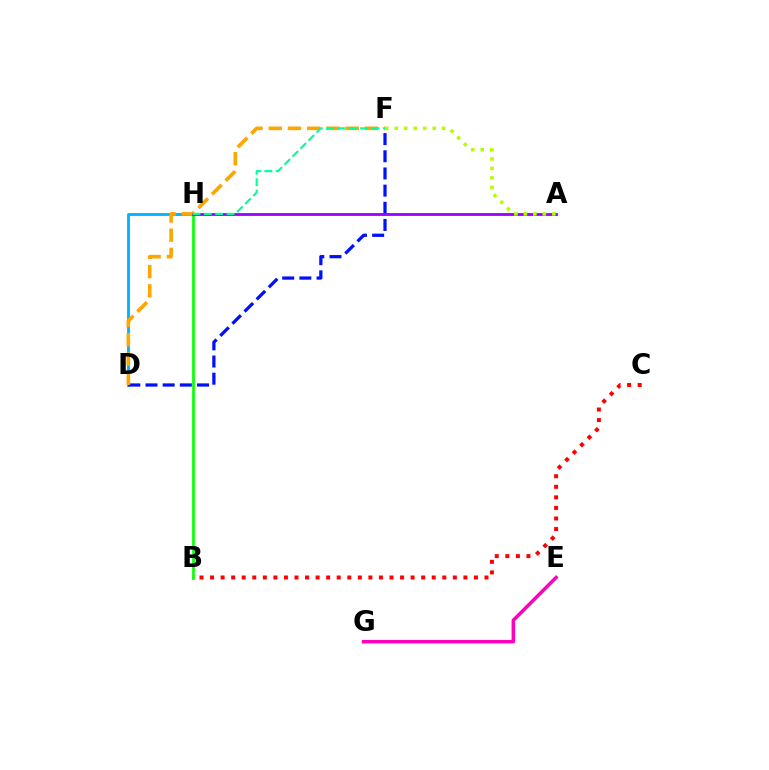{('B', 'C'): [{'color': '#ff0000', 'line_style': 'dotted', 'thickness': 2.87}], ('D', 'H'): [{'color': '#00b5ff', 'line_style': 'solid', 'thickness': 2.07}], ('B', 'H'): [{'color': '#08ff00', 'line_style': 'solid', 'thickness': 1.93}], ('D', 'F'): [{'color': '#0010ff', 'line_style': 'dashed', 'thickness': 2.33}, {'color': '#ffa500', 'line_style': 'dashed', 'thickness': 2.62}], ('E', 'G'): [{'color': '#ff00bd', 'line_style': 'solid', 'thickness': 2.52}], ('A', 'H'): [{'color': '#9b00ff', 'line_style': 'solid', 'thickness': 2.02}], ('A', 'F'): [{'color': '#b3ff00', 'line_style': 'dotted', 'thickness': 2.58}], ('F', 'H'): [{'color': '#00ff9d', 'line_style': 'dashed', 'thickness': 1.54}]}